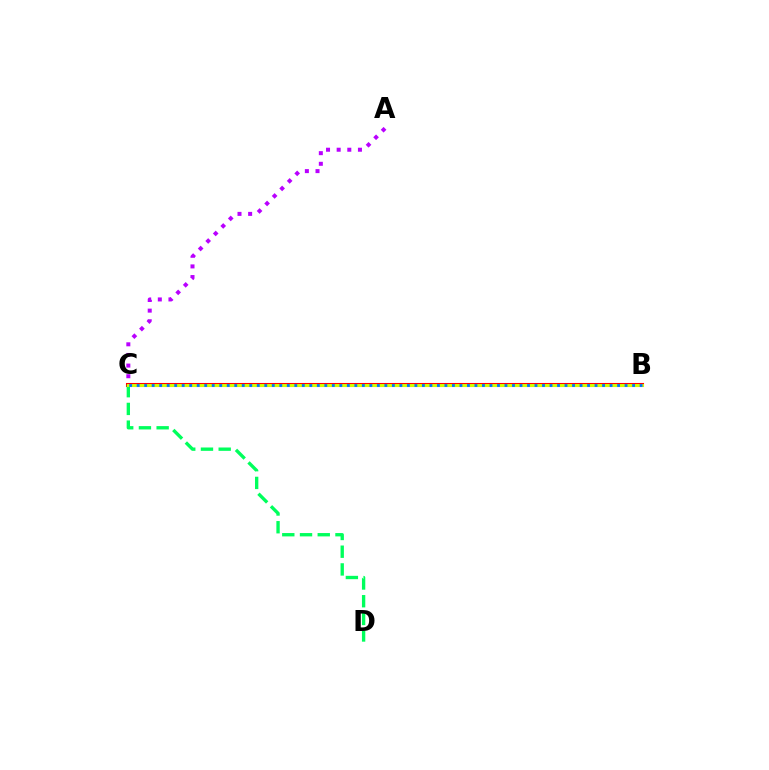{('B', 'C'): [{'color': '#ff0000', 'line_style': 'solid', 'thickness': 2.92}, {'color': '#d1ff00', 'line_style': 'solid', 'thickness': 2.13}, {'color': '#0074ff', 'line_style': 'dotted', 'thickness': 2.04}], ('A', 'C'): [{'color': '#b900ff', 'line_style': 'dotted', 'thickness': 2.89}], ('C', 'D'): [{'color': '#00ff5c', 'line_style': 'dashed', 'thickness': 2.41}]}